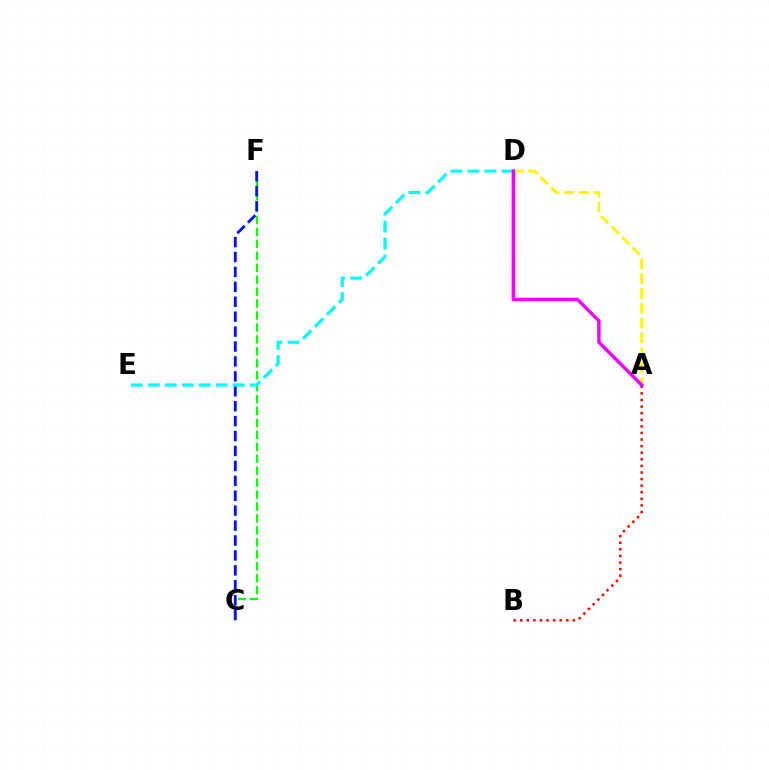{('C', 'F'): [{'color': '#08ff00', 'line_style': 'dashed', 'thickness': 1.62}, {'color': '#0010ff', 'line_style': 'dashed', 'thickness': 2.03}], ('A', 'B'): [{'color': '#ff0000', 'line_style': 'dotted', 'thickness': 1.79}], ('A', 'D'): [{'color': '#fcf500', 'line_style': 'dashed', 'thickness': 2.02}, {'color': '#ee00ff', 'line_style': 'solid', 'thickness': 2.46}], ('D', 'E'): [{'color': '#00fff6', 'line_style': 'dashed', 'thickness': 2.31}]}